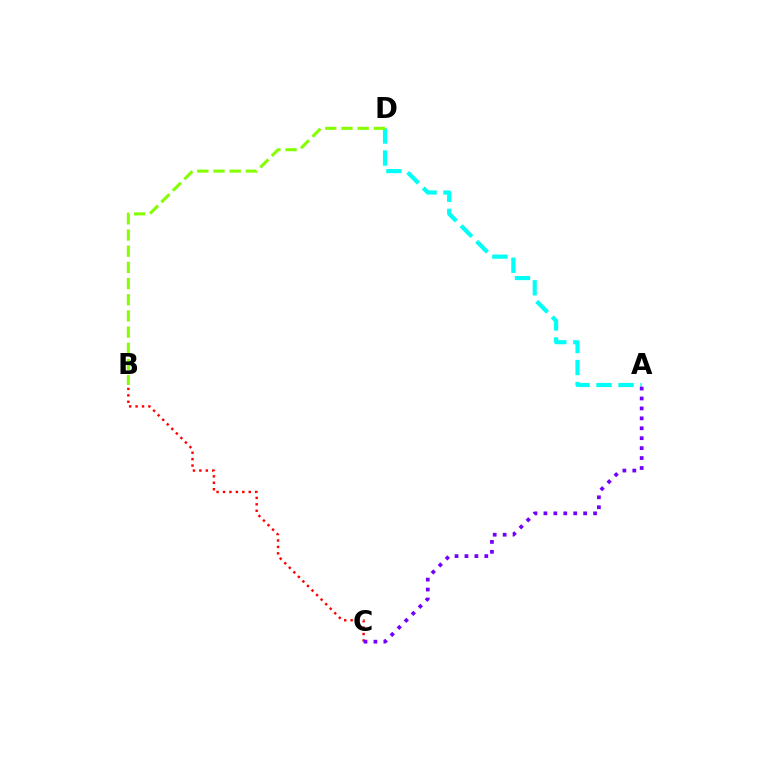{('B', 'C'): [{'color': '#ff0000', 'line_style': 'dotted', 'thickness': 1.75}], ('A', 'D'): [{'color': '#00fff6', 'line_style': 'dashed', 'thickness': 2.99}], ('B', 'D'): [{'color': '#84ff00', 'line_style': 'dashed', 'thickness': 2.2}], ('A', 'C'): [{'color': '#7200ff', 'line_style': 'dotted', 'thickness': 2.7}]}